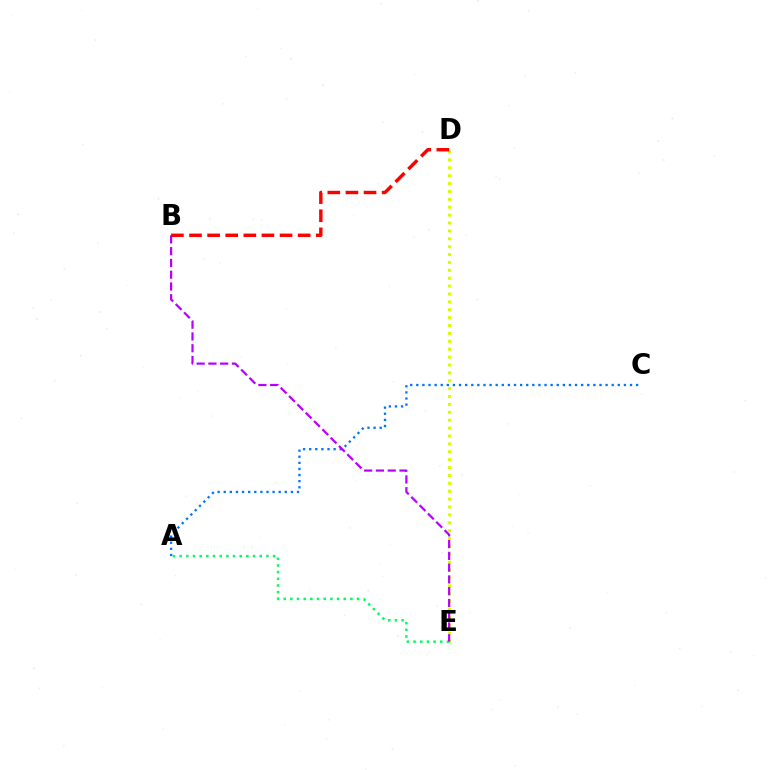{('D', 'E'): [{'color': '#d1ff00', 'line_style': 'dotted', 'thickness': 2.14}], ('A', 'E'): [{'color': '#00ff5c', 'line_style': 'dotted', 'thickness': 1.81}], ('A', 'C'): [{'color': '#0074ff', 'line_style': 'dotted', 'thickness': 1.66}], ('B', 'E'): [{'color': '#b900ff', 'line_style': 'dashed', 'thickness': 1.6}], ('B', 'D'): [{'color': '#ff0000', 'line_style': 'dashed', 'thickness': 2.46}]}